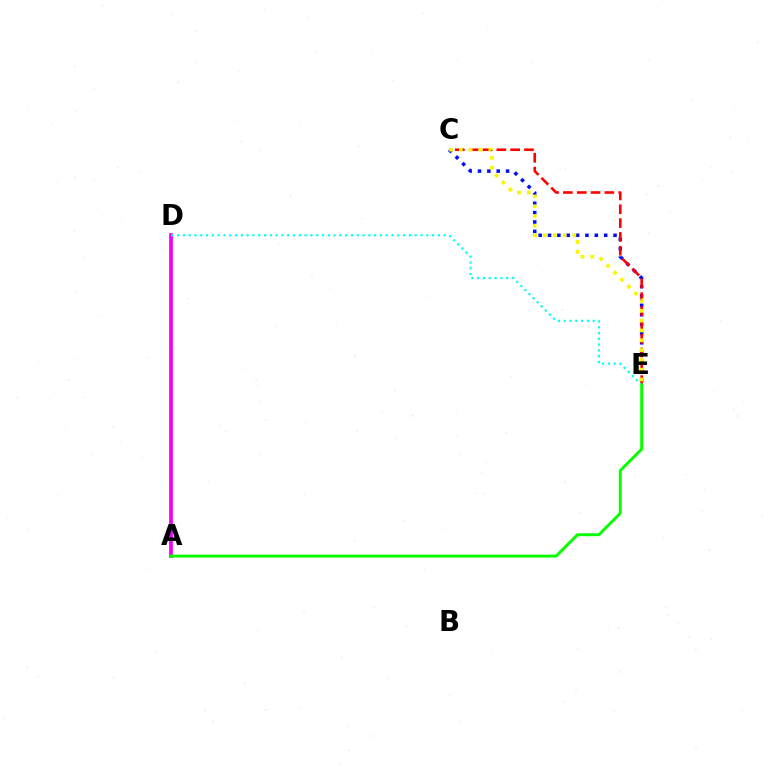{('A', 'D'): [{'color': '#ee00ff', 'line_style': 'solid', 'thickness': 2.65}], ('C', 'E'): [{'color': '#0010ff', 'line_style': 'dotted', 'thickness': 2.54}, {'color': '#ff0000', 'line_style': 'dashed', 'thickness': 1.88}, {'color': '#fcf500', 'line_style': 'dotted', 'thickness': 2.67}], ('D', 'E'): [{'color': '#00fff6', 'line_style': 'dotted', 'thickness': 1.57}], ('A', 'E'): [{'color': '#08ff00', 'line_style': 'solid', 'thickness': 2.11}]}